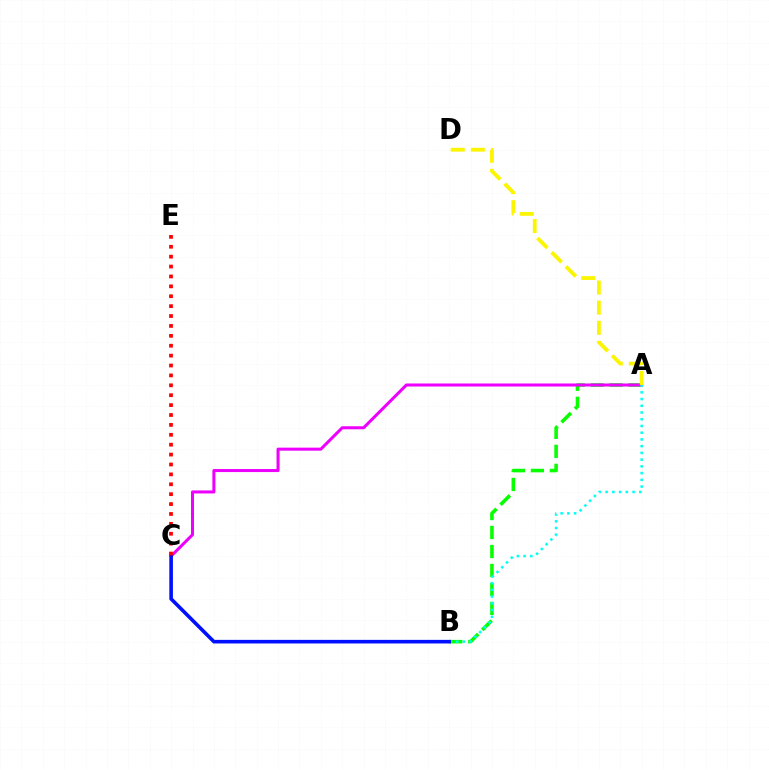{('A', 'B'): [{'color': '#08ff00', 'line_style': 'dashed', 'thickness': 2.58}, {'color': '#00fff6', 'line_style': 'dotted', 'thickness': 1.83}], ('A', 'C'): [{'color': '#ee00ff', 'line_style': 'solid', 'thickness': 2.18}], ('A', 'D'): [{'color': '#fcf500', 'line_style': 'dashed', 'thickness': 2.73}], ('B', 'C'): [{'color': '#0010ff', 'line_style': 'solid', 'thickness': 2.59}], ('C', 'E'): [{'color': '#ff0000', 'line_style': 'dotted', 'thickness': 2.69}]}